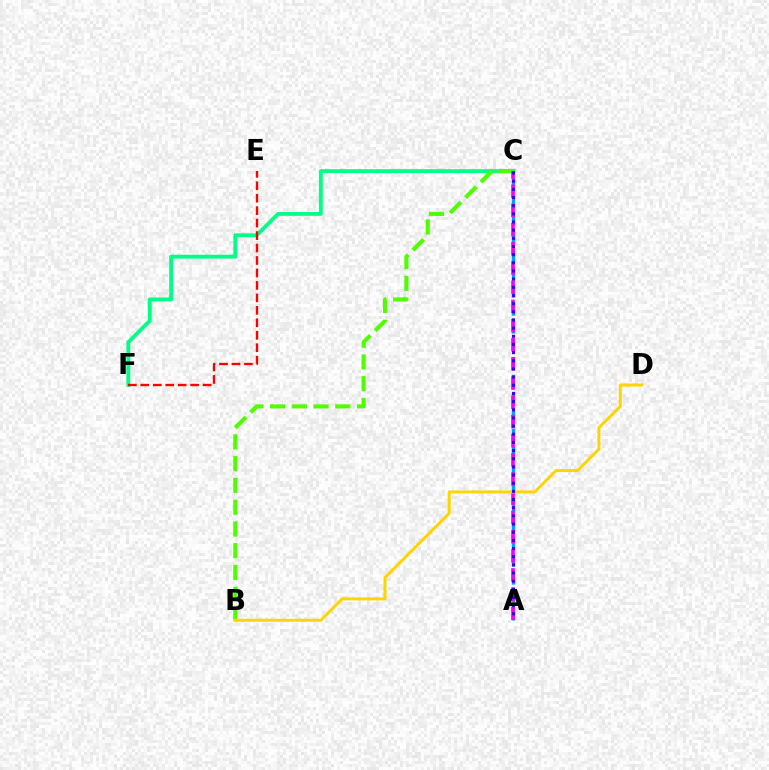{('C', 'F'): [{'color': '#00ff86', 'line_style': 'solid', 'thickness': 2.77}], ('A', 'C'): [{'color': '#009eff', 'line_style': 'dashed', 'thickness': 2.44}, {'color': '#ff00ed', 'line_style': 'dashed', 'thickness': 2.61}, {'color': '#3700ff', 'line_style': 'dotted', 'thickness': 2.22}], ('B', 'C'): [{'color': '#4fff00', 'line_style': 'dashed', 'thickness': 2.96}], ('B', 'D'): [{'color': '#ffd500', 'line_style': 'solid', 'thickness': 2.15}], ('E', 'F'): [{'color': '#ff0000', 'line_style': 'dashed', 'thickness': 1.69}]}